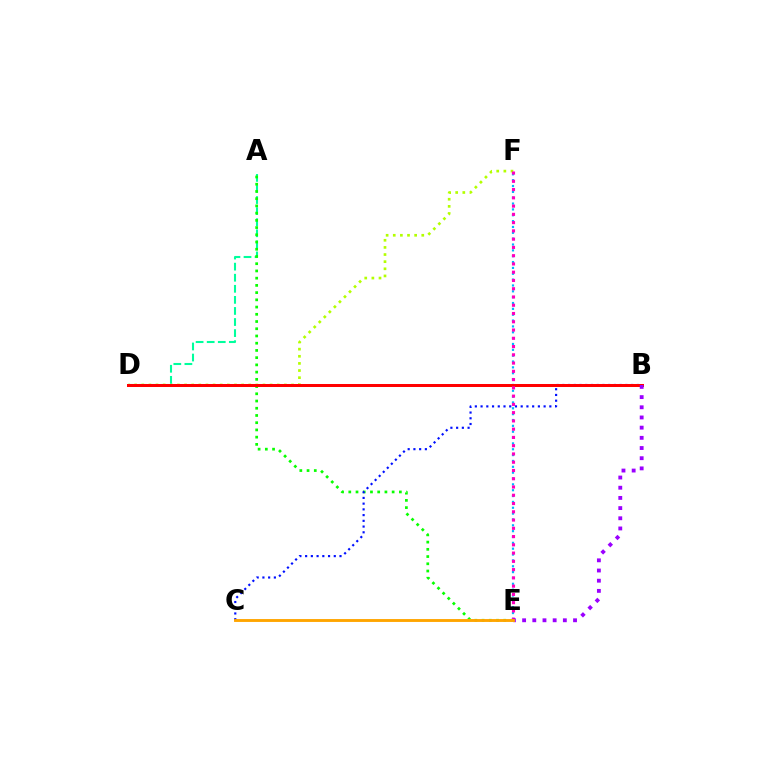{('D', 'F'): [{'color': '#b3ff00', 'line_style': 'dotted', 'thickness': 1.94}], ('A', 'D'): [{'color': '#00ff9d', 'line_style': 'dashed', 'thickness': 1.5}], ('E', 'F'): [{'color': '#00b5ff', 'line_style': 'dotted', 'thickness': 1.59}, {'color': '#ff00bd', 'line_style': 'dotted', 'thickness': 2.24}], ('A', 'E'): [{'color': '#08ff00', 'line_style': 'dotted', 'thickness': 1.96}], ('B', 'C'): [{'color': '#0010ff', 'line_style': 'dotted', 'thickness': 1.56}], ('B', 'D'): [{'color': '#ff0000', 'line_style': 'solid', 'thickness': 2.17}], ('B', 'E'): [{'color': '#9b00ff', 'line_style': 'dotted', 'thickness': 2.77}], ('C', 'E'): [{'color': '#ffa500', 'line_style': 'solid', 'thickness': 2.07}]}